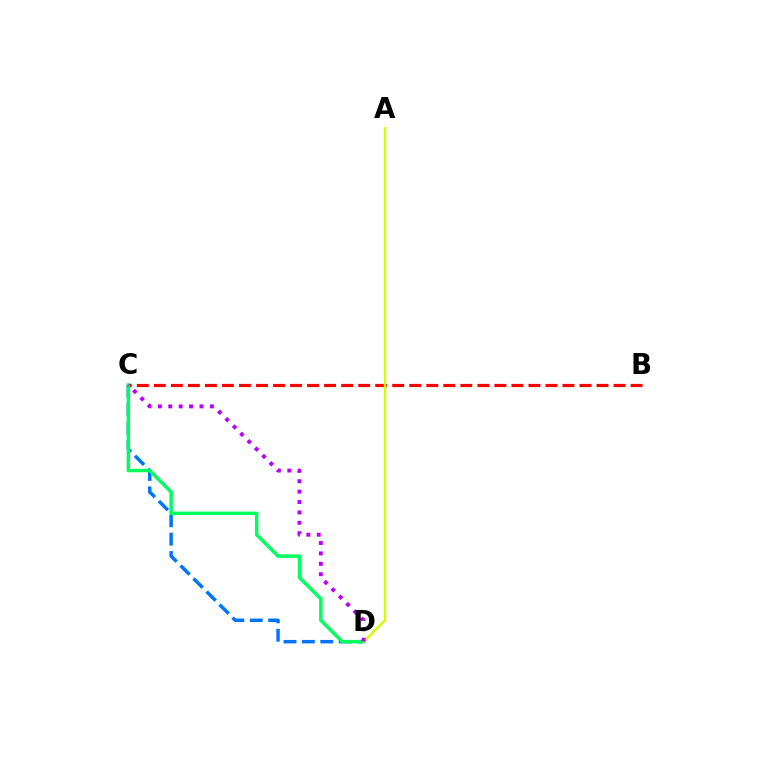{('C', 'D'): [{'color': '#0074ff', 'line_style': 'dashed', 'thickness': 2.5}, {'color': '#00ff5c', 'line_style': 'solid', 'thickness': 2.48}, {'color': '#b900ff', 'line_style': 'dotted', 'thickness': 2.83}], ('B', 'C'): [{'color': '#ff0000', 'line_style': 'dashed', 'thickness': 2.31}], ('A', 'D'): [{'color': '#d1ff00', 'line_style': 'solid', 'thickness': 1.75}]}